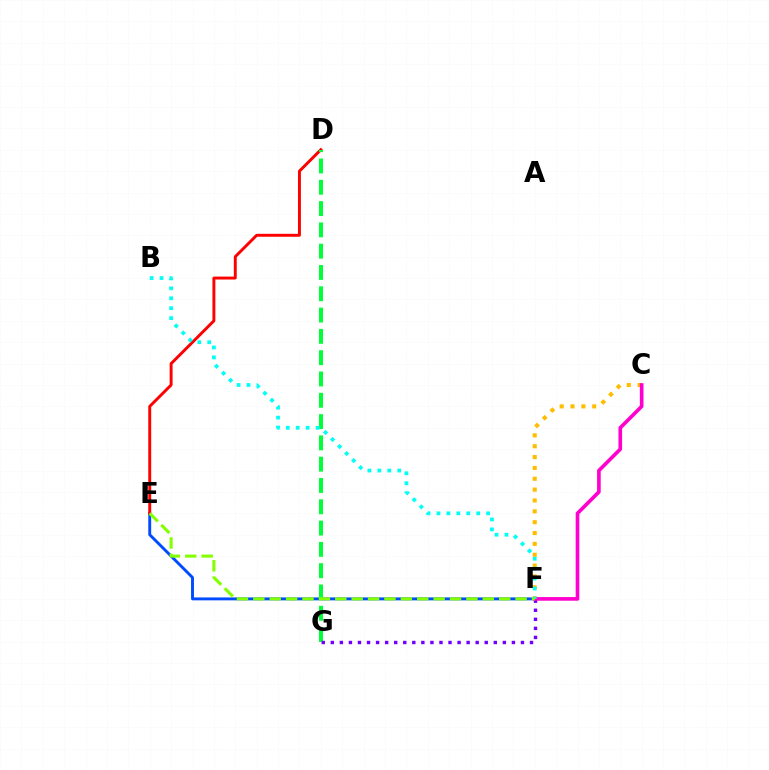{('E', 'F'): [{'color': '#004bff', 'line_style': 'solid', 'thickness': 2.09}, {'color': '#84ff00', 'line_style': 'dashed', 'thickness': 2.23}], ('D', 'E'): [{'color': '#ff0000', 'line_style': 'solid', 'thickness': 2.11}], ('D', 'G'): [{'color': '#00ff39', 'line_style': 'dashed', 'thickness': 2.89}], ('F', 'G'): [{'color': '#7200ff', 'line_style': 'dotted', 'thickness': 2.46}], ('C', 'F'): [{'color': '#ffbd00', 'line_style': 'dotted', 'thickness': 2.95}, {'color': '#ff00cf', 'line_style': 'solid', 'thickness': 2.62}], ('B', 'F'): [{'color': '#00fff6', 'line_style': 'dotted', 'thickness': 2.7}]}